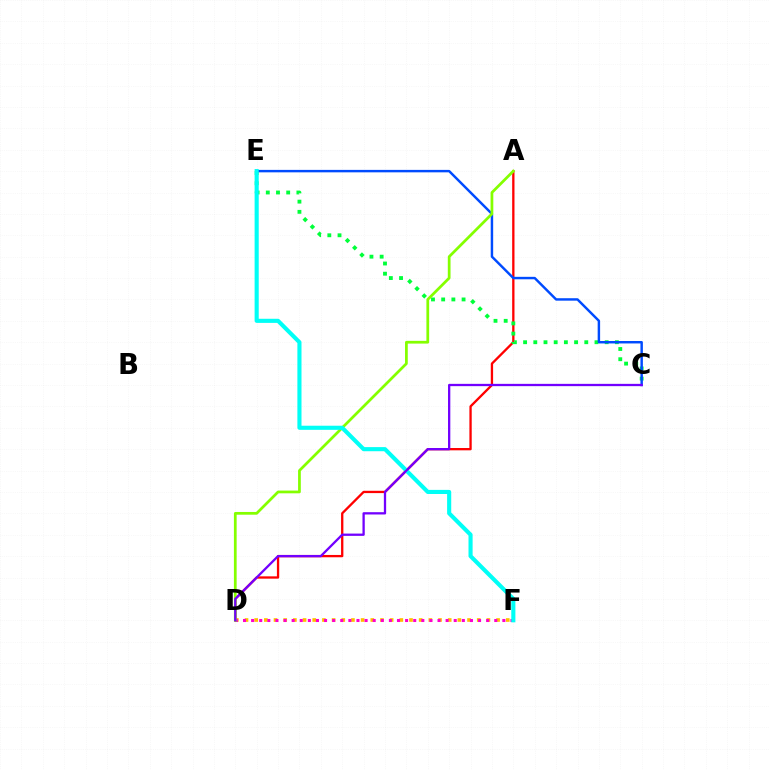{('D', 'F'): [{'color': '#ffbd00', 'line_style': 'dotted', 'thickness': 2.63}, {'color': '#ff00cf', 'line_style': 'dotted', 'thickness': 2.2}], ('A', 'D'): [{'color': '#ff0000', 'line_style': 'solid', 'thickness': 1.66}, {'color': '#84ff00', 'line_style': 'solid', 'thickness': 1.97}], ('C', 'E'): [{'color': '#00ff39', 'line_style': 'dotted', 'thickness': 2.77}, {'color': '#004bff', 'line_style': 'solid', 'thickness': 1.76}], ('E', 'F'): [{'color': '#00fff6', 'line_style': 'solid', 'thickness': 2.96}], ('C', 'D'): [{'color': '#7200ff', 'line_style': 'solid', 'thickness': 1.65}]}